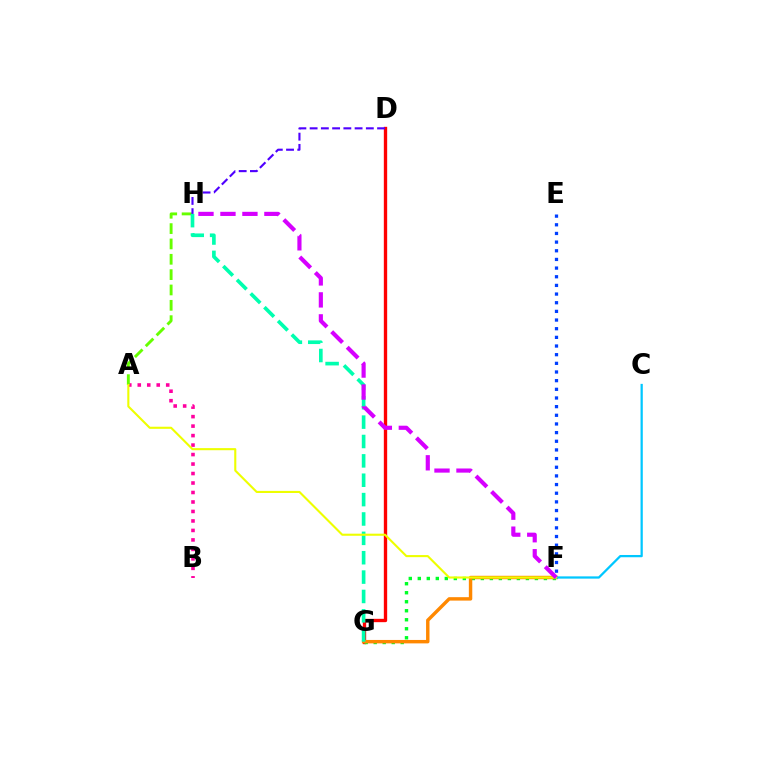{('A', 'B'): [{'color': '#ff00a0', 'line_style': 'dotted', 'thickness': 2.58}], ('D', 'G'): [{'color': '#ff0000', 'line_style': 'solid', 'thickness': 2.41}], ('F', 'G'): [{'color': '#00ff27', 'line_style': 'dotted', 'thickness': 2.45}, {'color': '#ff8800', 'line_style': 'solid', 'thickness': 2.47}], ('A', 'H'): [{'color': '#66ff00', 'line_style': 'dashed', 'thickness': 2.08}], ('G', 'H'): [{'color': '#00ffaf', 'line_style': 'dashed', 'thickness': 2.63}], ('E', 'F'): [{'color': '#003fff', 'line_style': 'dotted', 'thickness': 2.35}], ('C', 'F'): [{'color': '#00c7ff', 'line_style': 'solid', 'thickness': 1.62}], ('D', 'H'): [{'color': '#4f00ff', 'line_style': 'dashed', 'thickness': 1.53}], ('A', 'F'): [{'color': '#eeff00', 'line_style': 'solid', 'thickness': 1.51}], ('F', 'H'): [{'color': '#d600ff', 'line_style': 'dashed', 'thickness': 2.99}]}